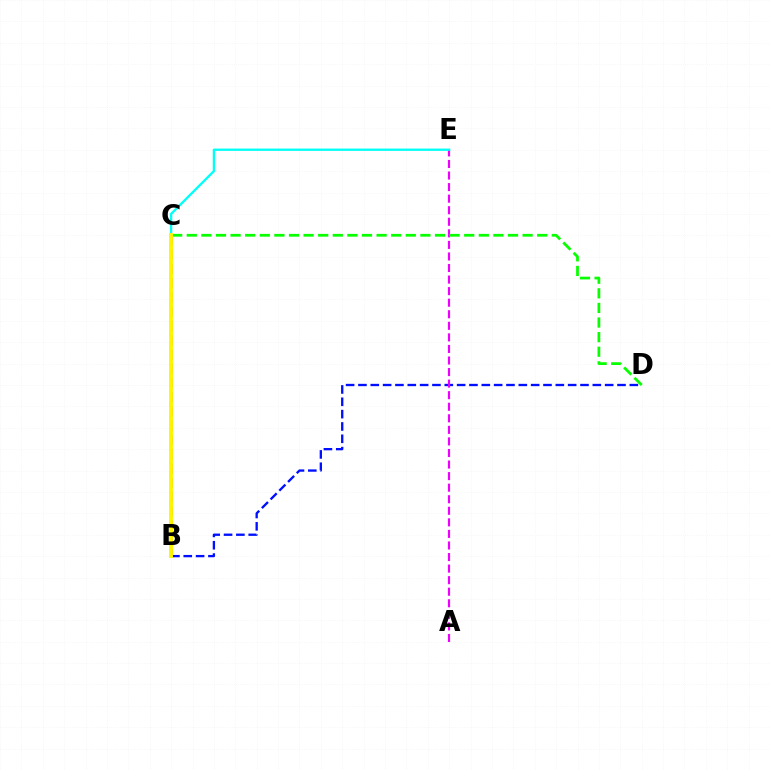{('B', 'D'): [{'color': '#0010ff', 'line_style': 'dashed', 'thickness': 1.68}], ('A', 'E'): [{'color': '#ee00ff', 'line_style': 'dashed', 'thickness': 1.57}], ('C', 'E'): [{'color': '#00fff6', 'line_style': 'solid', 'thickness': 1.66}], ('C', 'D'): [{'color': '#08ff00', 'line_style': 'dashed', 'thickness': 1.98}], ('B', 'C'): [{'color': '#ff0000', 'line_style': 'dashed', 'thickness': 1.94}, {'color': '#fcf500', 'line_style': 'solid', 'thickness': 2.81}]}